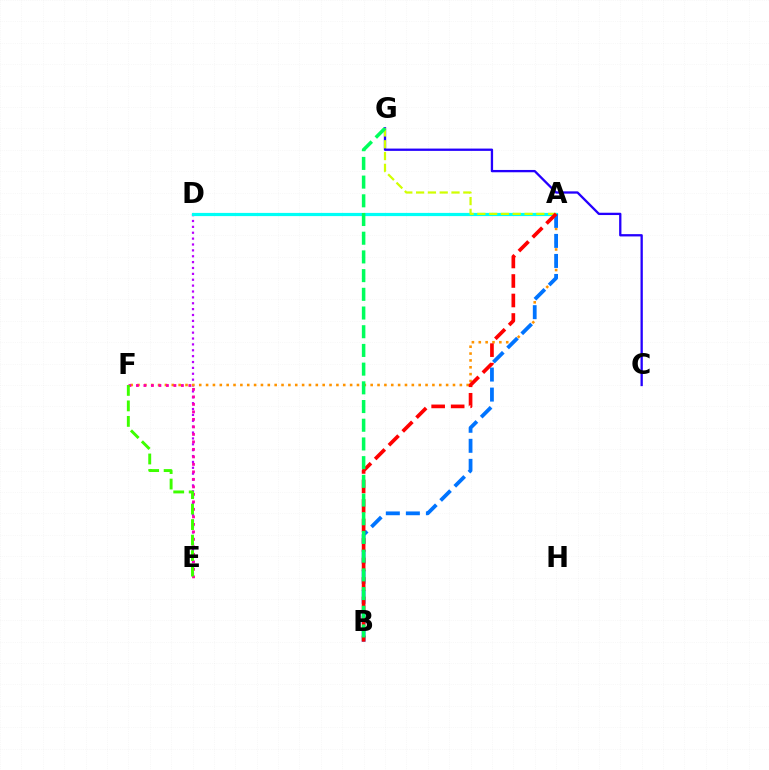{('D', 'E'): [{'color': '#b900ff', 'line_style': 'dotted', 'thickness': 1.6}], ('C', 'G'): [{'color': '#2500ff', 'line_style': 'solid', 'thickness': 1.66}], ('A', 'F'): [{'color': '#ff9400', 'line_style': 'dotted', 'thickness': 1.86}], ('A', 'D'): [{'color': '#00fff6', 'line_style': 'solid', 'thickness': 2.3}], ('A', 'B'): [{'color': '#0074ff', 'line_style': 'dashed', 'thickness': 2.72}, {'color': '#ff0000', 'line_style': 'dashed', 'thickness': 2.65}], ('A', 'G'): [{'color': '#d1ff00', 'line_style': 'dashed', 'thickness': 1.6}], ('E', 'F'): [{'color': '#ff00ac', 'line_style': 'dotted', 'thickness': 2.04}, {'color': '#3dff00', 'line_style': 'dashed', 'thickness': 2.1}], ('B', 'G'): [{'color': '#00ff5c', 'line_style': 'dashed', 'thickness': 2.54}]}